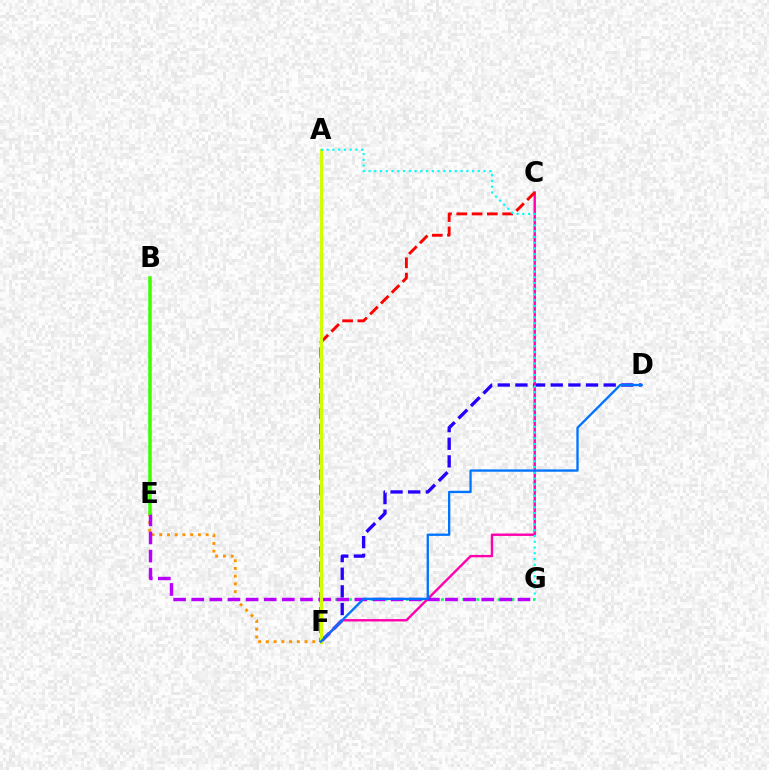{('D', 'F'): [{'color': '#2500ff', 'line_style': 'dashed', 'thickness': 2.4}, {'color': '#0074ff', 'line_style': 'solid', 'thickness': 1.67}], ('C', 'F'): [{'color': '#ff00ac', 'line_style': 'solid', 'thickness': 1.71}, {'color': '#ff0000', 'line_style': 'dashed', 'thickness': 2.08}], ('F', 'G'): [{'color': '#00ff5c', 'line_style': 'dotted', 'thickness': 1.92}], ('E', 'F'): [{'color': '#ff9400', 'line_style': 'dotted', 'thickness': 2.1}], ('E', 'G'): [{'color': '#b900ff', 'line_style': 'dashed', 'thickness': 2.46}], ('B', 'E'): [{'color': '#3dff00', 'line_style': 'solid', 'thickness': 2.53}], ('A', 'F'): [{'color': '#d1ff00', 'line_style': 'solid', 'thickness': 2.28}], ('A', 'G'): [{'color': '#00fff6', 'line_style': 'dotted', 'thickness': 1.56}]}